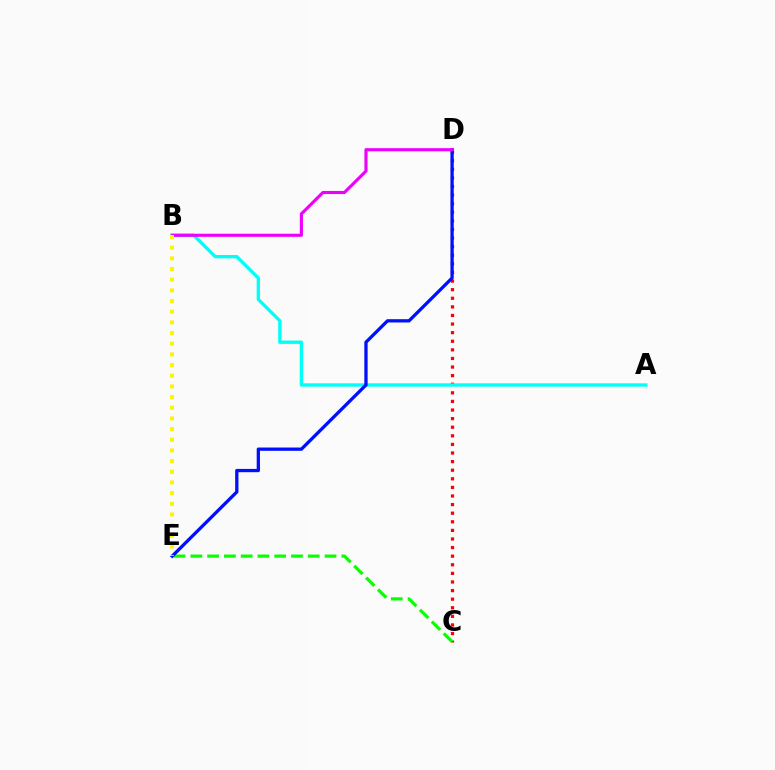{('C', 'D'): [{'color': '#ff0000', 'line_style': 'dotted', 'thickness': 2.34}], ('A', 'B'): [{'color': '#00fff6', 'line_style': 'solid', 'thickness': 2.41}], ('C', 'E'): [{'color': '#08ff00', 'line_style': 'dashed', 'thickness': 2.28}], ('D', 'E'): [{'color': '#0010ff', 'line_style': 'solid', 'thickness': 2.37}], ('B', 'D'): [{'color': '#ee00ff', 'line_style': 'solid', 'thickness': 2.24}], ('B', 'E'): [{'color': '#fcf500', 'line_style': 'dotted', 'thickness': 2.9}]}